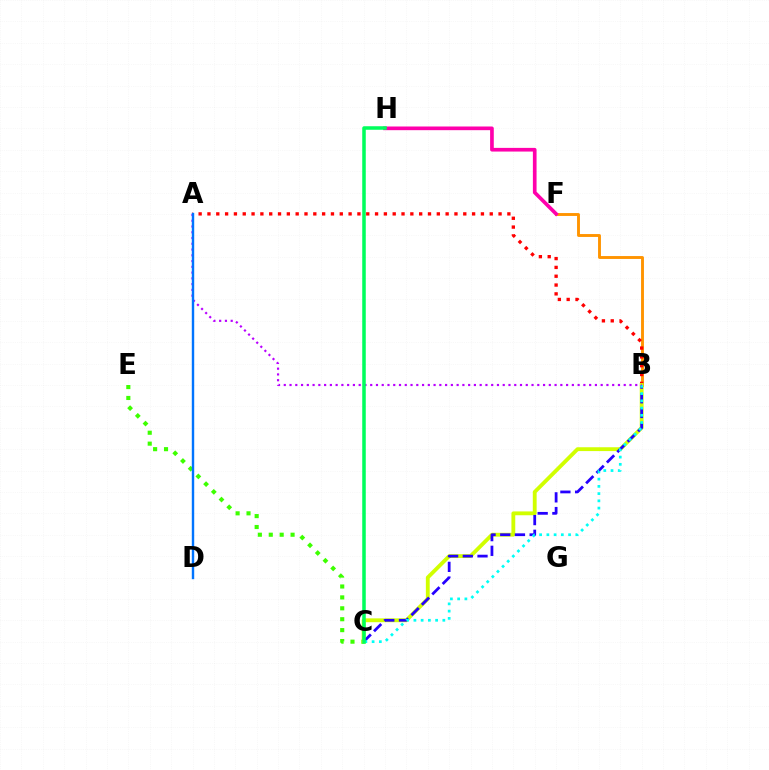{('C', 'E'): [{'color': '#3dff00', 'line_style': 'dotted', 'thickness': 2.96}], ('B', 'F'): [{'color': '#ff9400', 'line_style': 'solid', 'thickness': 2.08}], ('A', 'B'): [{'color': '#ff0000', 'line_style': 'dotted', 'thickness': 2.4}, {'color': '#b900ff', 'line_style': 'dotted', 'thickness': 1.57}], ('B', 'C'): [{'color': '#d1ff00', 'line_style': 'solid', 'thickness': 2.76}, {'color': '#2500ff', 'line_style': 'dashed', 'thickness': 2.0}, {'color': '#00fff6', 'line_style': 'dotted', 'thickness': 1.97}], ('F', 'H'): [{'color': '#ff00ac', 'line_style': 'solid', 'thickness': 2.65}], ('C', 'H'): [{'color': '#00ff5c', 'line_style': 'solid', 'thickness': 2.54}], ('A', 'D'): [{'color': '#0074ff', 'line_style': 'solid', 'thickness': 1.74}]}